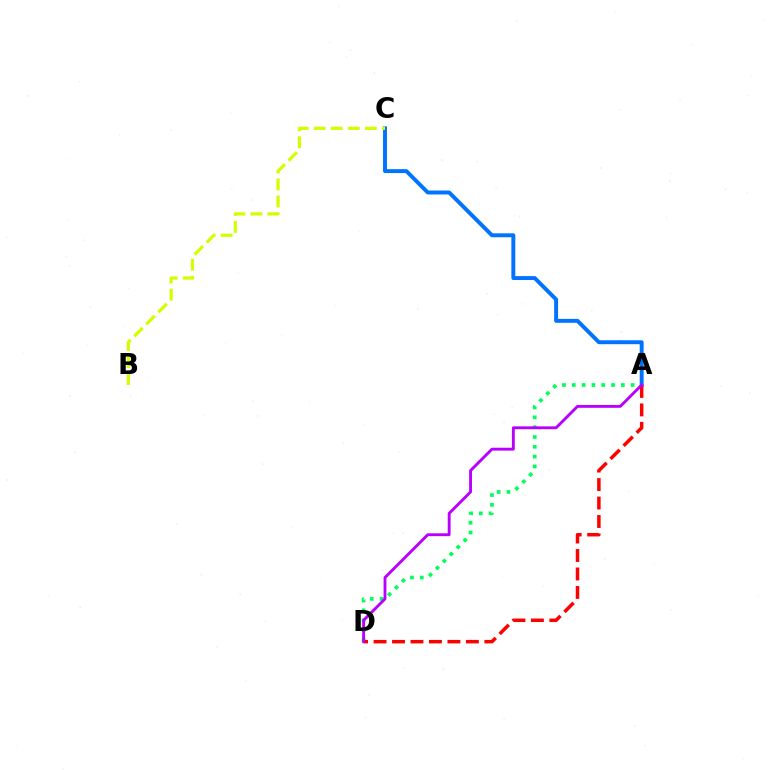{('A', 'D'): [{'color': '#00ff5c', 'line_style': 'dotted', 'thickness': 2.67}, {'color': '#ff0000', 'line_style': 'dashed', 'thickness': 2.51}, {'color': '#b900ff', 'line_style': 'solid', 'thickness': 2.07}], ('A', 'C'): [{'color': '#0074ff', 'line_style': 'solid', 'thickness': 2.83}], ('B', 'C'): [{'color': '#d1ff00', 'line_style': 'dashed', 'thickness': 2.31}]}